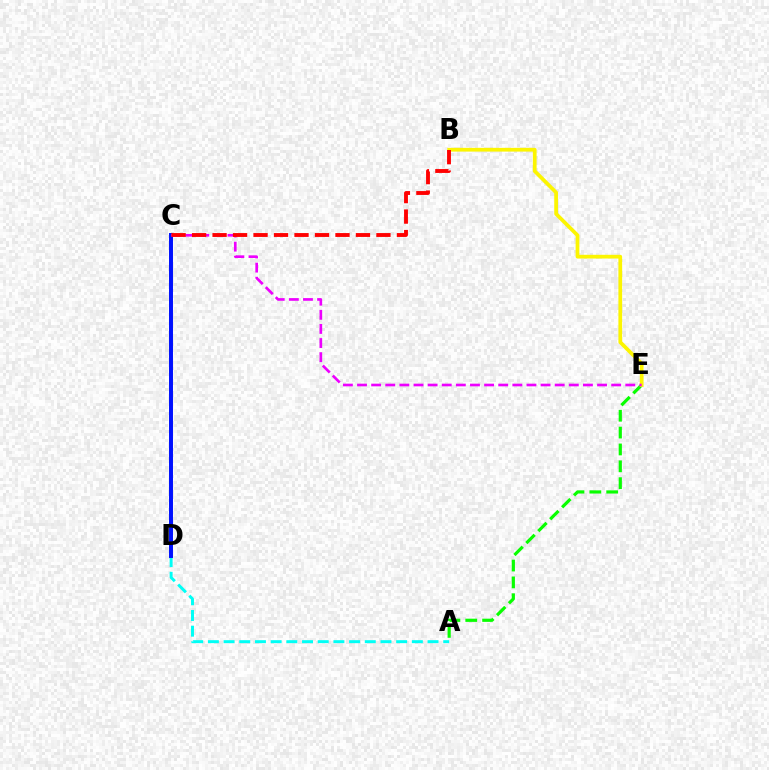{('A', 'D'): [{'color': '#00fff6', 'line_style': 'dashed', 'thickness': 2.13}], ('A', 'E'): [{'color': '#08ff00', 'line_style': 'dashed', 'thickness': 2.29}], ('B', 'E'): [{'color': '#fcf500', 'line_style': 'solid', 'thickness': 2.69}], ('C', 'D'): [{'color': '#0010ff', 'line_style': 'solid', 'thickness': 2.85}], ('C', 'E'): [{'color': '#ee00ff', 'line_style': 'dashed', 'thickness': 1.92}], ('B', 'C'): [{'color': '#ff0000', 'line_style': 'dashed', 'thickness': 2.78}]}